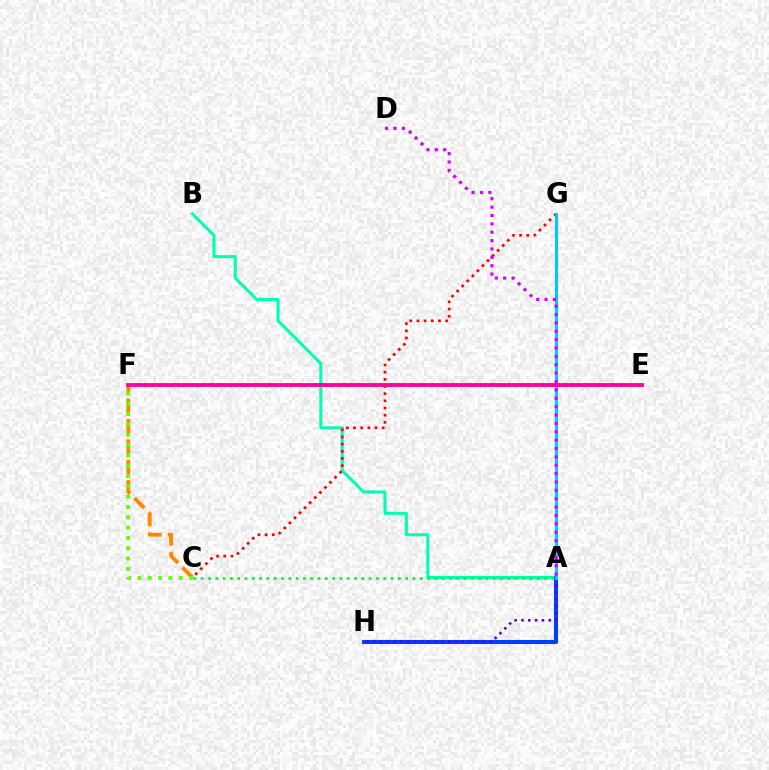{('C', 'F'): [{'color': '#ff8800', 'line_style': 'dashed', 'thickness': 2.77}, {'color': '#66ff00', 'line_style': 'dotted', 'thickness': 2.8}], ('A', 'B'): [{'color': '#00ffaf', 'line_style': 'solid', 'thickness': 2.18}], ('A', 'H'): [{'color': '#003fff', 'line_style': 'solid', 'thickness': 2.91}, {'color': '#4f00ff', 'line_style': 'dotted', 'thickness': 1.86}], ('C', 'G'): [{'color': '#ff0000', 'line_style': 'dotted', 'thickness': 1.95}], ('E', 'F'): [{'color': '#eeff00', 'line_style': 'solid', 'thickness': 1.84}, {'color': '#ff00a0', 'line_style': 'solid', 'thickness': 2.76}], ('A', 'G'): [{'color': '#00c7ff', 'line_style': 'solid', 'thickness': 2.2}], ('A', 'C'): [{'color': '#00ff27', 'line_style': 'dotted', 'thickness': 1.98}], ('A', 'D'): [{'color': '#d600ff', 'line_style': 'dotted', 'thickness': 2.27}]}